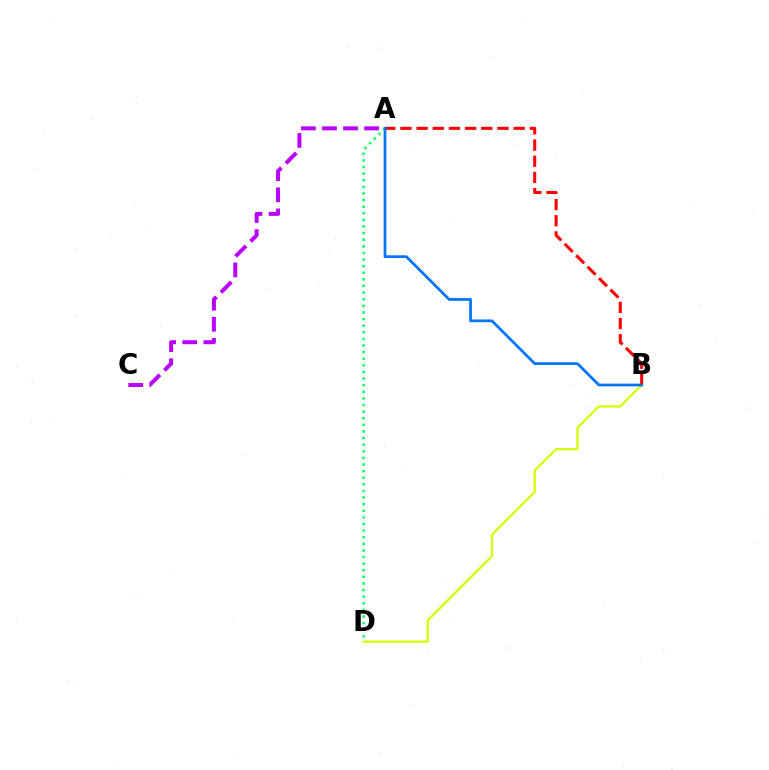{('A', 'C'): [{'color': '#b900ff', 'line_style': 'dashed', 'thickness': 2.86}], ('B', 'D'): [{'color': '#d1ff00', 'line_style': 'solid', 'thickness': 1.62}], ('A', 'D'): [{'color': '#00ff5c', 'line_style': 'dotted', 'thickness': 1.8}], ('A', 'B'): [{'color': '#ff0000', 'line_style': 'dashed', 'thickness': 2.2}, {'color': '#0074ff', 'line_style': 'solid', 'thickness': 1.97}]}